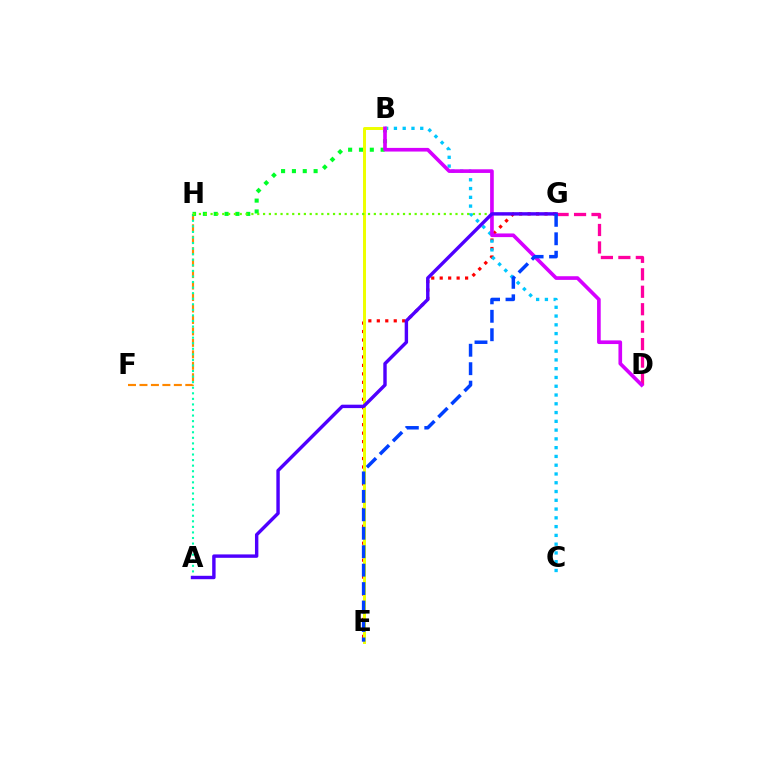{('E', 'G'): [{'color': '#ff0000', 'line_style': 'dotted', 'thickness': 2.3}, {'color': '#003fff', 'line_style': 'dashed', 'thickness': 2.51}], ('F', 'H'): [{'color': '#ff8800', 'line_style': 'dashed', 'thickness': 1.56}], ('D', 'G'): [{'color': '#ff00a0', 'line_style': 'dashed', 'thickness': 2.37}], ('A', 'H'): [{'color': '#00ffaf', 'line_style': 'dotted', 'thickness': 1.51}], ('B', 'H'): [{'color': '#00ff27', 'line_style': 'dotted', 'thickness': 2.95}], ('B', 'C'): [{'color': '#00c7ff', 'line_style': 'dotted', 'thickness': 2.38}], ('B', 'E'): [{'color': '#eeff00', 'line_style': 'solid', 'thickness': 2.14}], ('G', 'H'): [{'color': '#66ff00', 'line_style': 'dotted', 'thickness': 1.58}], ('B', 'D'): [{'color': '#d600ff', 'line_style': 'solid', 'thickness': 2.63}], ('A', 'G'): [{'color': '#4f00ff', 'line_style': 'solid', 'thickness': 2.46}]}